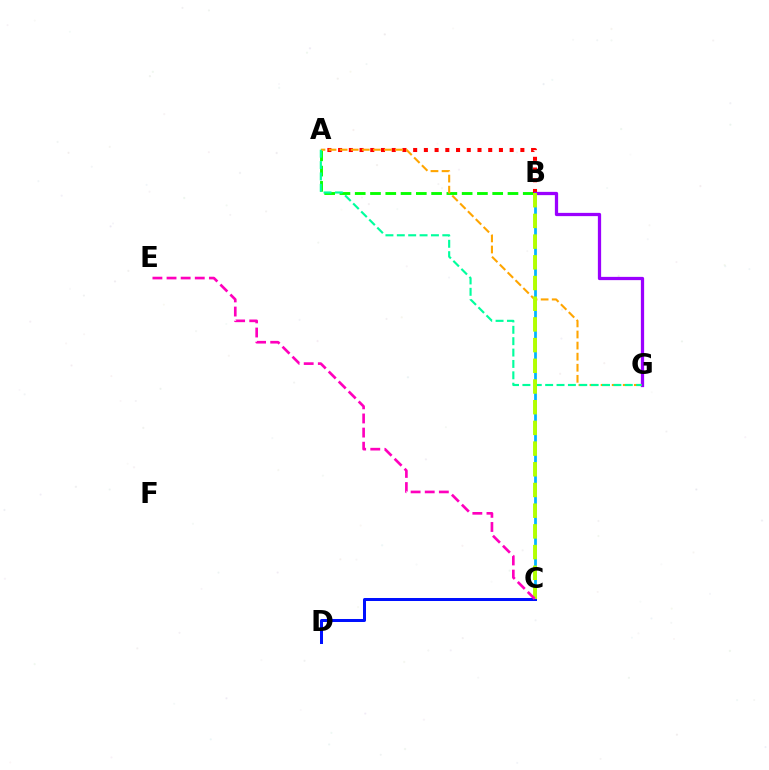{('A', 'B'): [{'color': '#08ff00', 'line_style': 'dashed', 'thickness': 2.08}, {'color': '#ff0000', 'line_style': 'dotted', 'thickness': 2.91}], ('B', 'C'): [{'color': '#00b5ff', 'line_style': 'solid', 'thickness': 1.99}, {'color': '#b3ff00', 'line_style': 'dashed', 'thickness': 2.81}], ('C', 'D'): [{'color': '#0010ff', 'line_style': 'solid', 'thickness': 2.17}], ('B', 'G'): [{'color': '#9b00ff', 'line_style': 'solid', 'thickness': 2.34}], ('A', 'G'): [{'color': '#ffa500', 'line_style': 'dashed', 'thickness': 1.51}, {'color': '#00ff9d', 'line_style': 'dashed', 'thickness': 1.55}], ('C', 'E'): [{'color': '#ff00bd', 'line_style': 'dashed', 'thickness': 1.92}]}